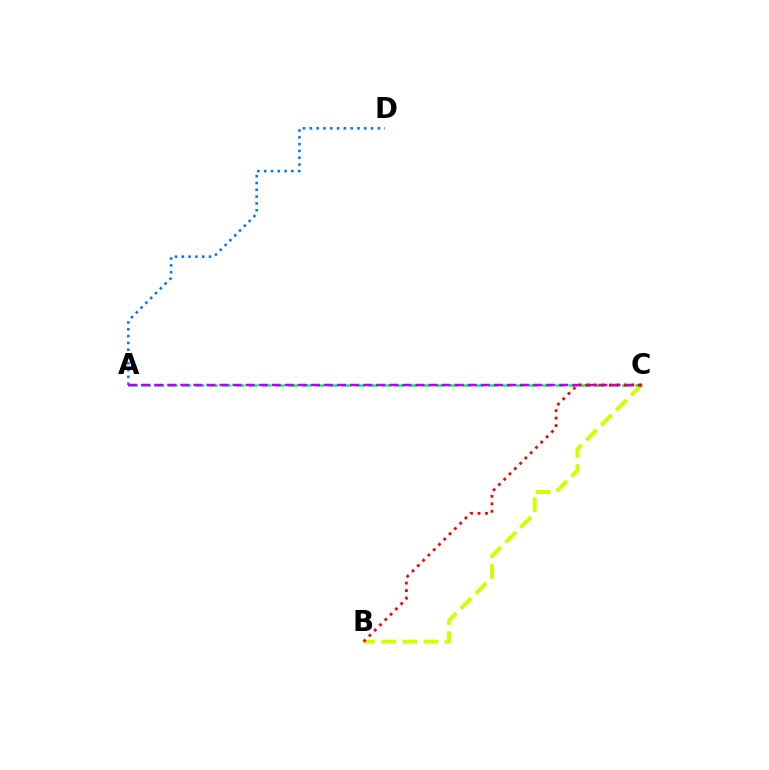{('B', 'C'): [{'color': '#d1ff00', 'line_style': 'dashed', 'thickness': 2.87}, {'color': '#ff0000', 'line_style': 'dotted', 'thickness': 2.03}], ('A', 'C'): [{'color': '#00ff5c', 'line_style': 'dashed', 'thickness': 1.81}, {'color': '#b900ff', 'line_style': 'dashed', 'thickness': 1.77}], ('A', 'D'): [{'color': '#0074ff', 'line_style': 'dotted', 'thickness': 1.85}]}